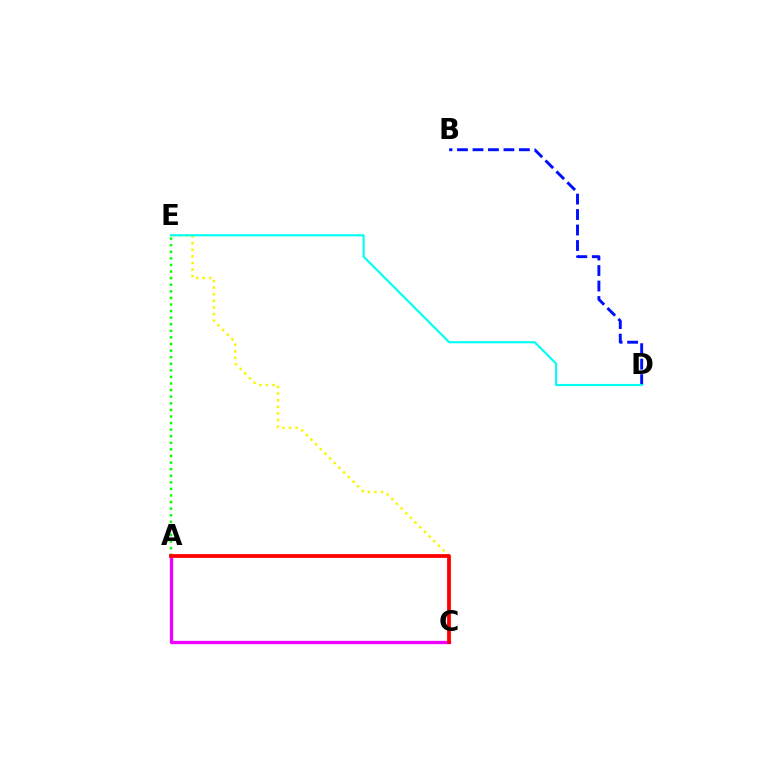{('A', 'E'): [{'color': '#08ff00', 'line_style': 'dotted', 'thickness': 1.79}], ('C', 'E'): [{'color': '#fcf500', 'line_style': 'dotted', 'thickness': 1.79}], ('A', 'C'): [{'color': '#ee00ff', 'line_style': 'solid', 'thickness': 2.38}, {'color': '#ff0000', 'line_style': 'solid', 'thickness': 2.72}], ('B', 'D'): [{'color': '#0010ff', 'line_style': 'dashed', 'thickness': 2.1}], ('D', 'E'): [{'color': '#00fff6', 'line_style': 'solid', 'thickness': 1.53}]}